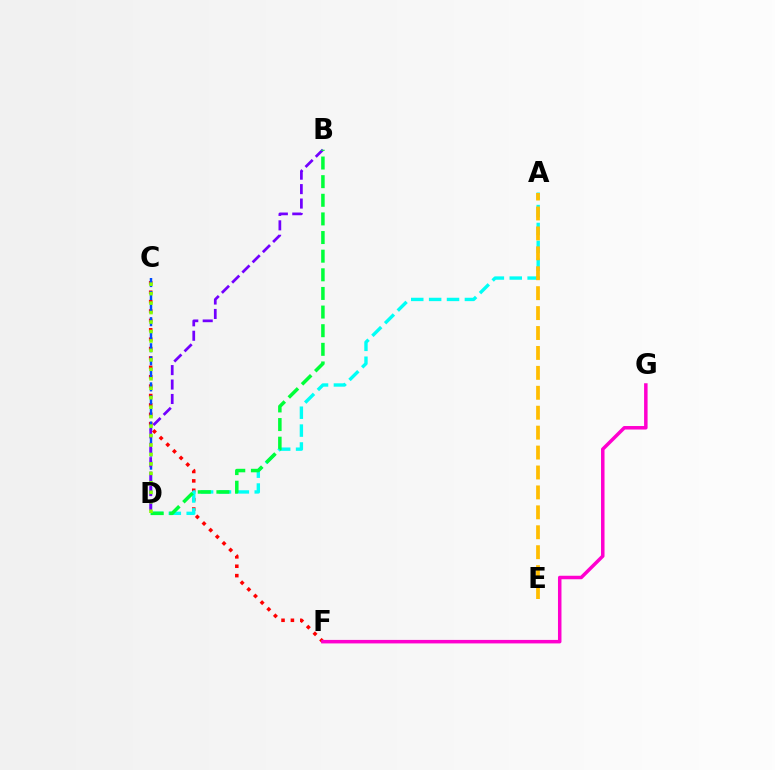{('C', 'F'): [{'color': '#ff0000', 'line_style': 'dotted', 'thickness': 2.55}], ('F', 'G'): [{'color': '#ff00cf', 'line_style': 'solid', 'thickness': 2.52}], ('A', 'D'): [{'color': '#00fff6', 'line_style': 'dashed', 'thickness': 2.43}], ('C', 'D'): [{'color': '#004bff', 'line_style': 'dashed', 'thickness': 1.77}, {'color': '#84ff00', 'line_style': 'dotted', 'thickness': 2.57}], ('A', 'E'): [{'color': '#ffbd00', 'line_style': 'dashed', 'thickness': 2.71}], ('B', 'D'): [{'color': '#7200ff', 'line_style': 'dashed', 'thickness': 1.96}, {'color': '#00ff39', 'line_style': 'dashed', 'thickness': 2.53}]}